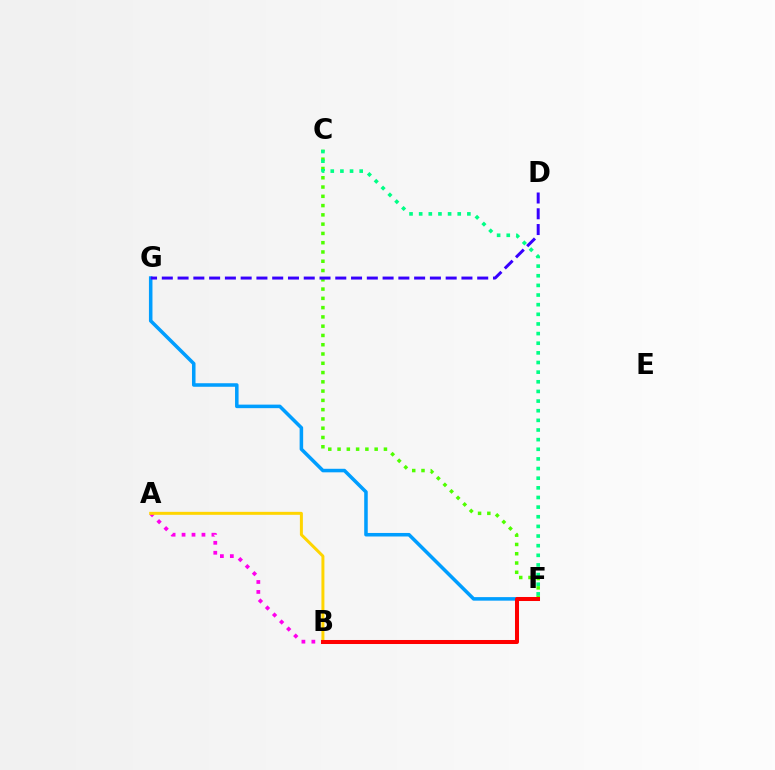{('C', 'F'): [{'color': '#4fff00', 'line_style': 'dotted', 'thickness': 2.52}, {'color': '#00ff86', 'line_style': 'dotted', 'thickness': 2.62}], ('A', 'B'): [{'color': '#ff00ed', 'line_style': 'dotted', 'thickness': 2.7}, {'color': '#ffd500', 'line_style': 'solid', 'thickness': 2.15}], ('F', 'G'): [{'color': '#009eff', 'line_style': 'solid', 'thickness': 2.54}], ('B', 'F'): [{'color': '#ff0000', 'line_style': 'solid', 'thickness': 2.9}], ('D', 'G'): [{'color': '#3700ff', 'line_style': 'dashed', 'thickness': 2.14}]}